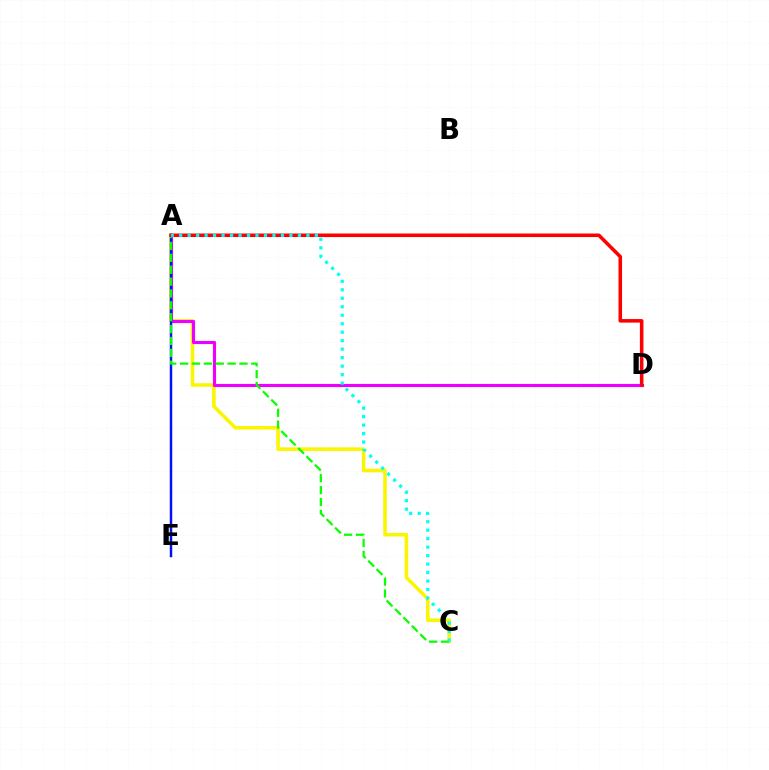{('A', 'C'): [{'color': '#fcf500', 'line_style': 'solid', 'thickness': 2.56}, {'color': '#08ff00', 'line_style': 'dashed', 'thickness': 1.61}, {'color': '#00fff6', 'line_style': 'dotted', 'thickness': 2.3}], ('A', 'D'): [{'color': '#ee00ff', 'line_style': 'solid', 'thickness': 2.25}, {'color': '#ff0000', 'line_style': 'solid', 'thickness': 2.55}], ('A', 'E'): [{'color': '#0010ff', 'line_style': 'solid', 'thickness': 1.77}]}